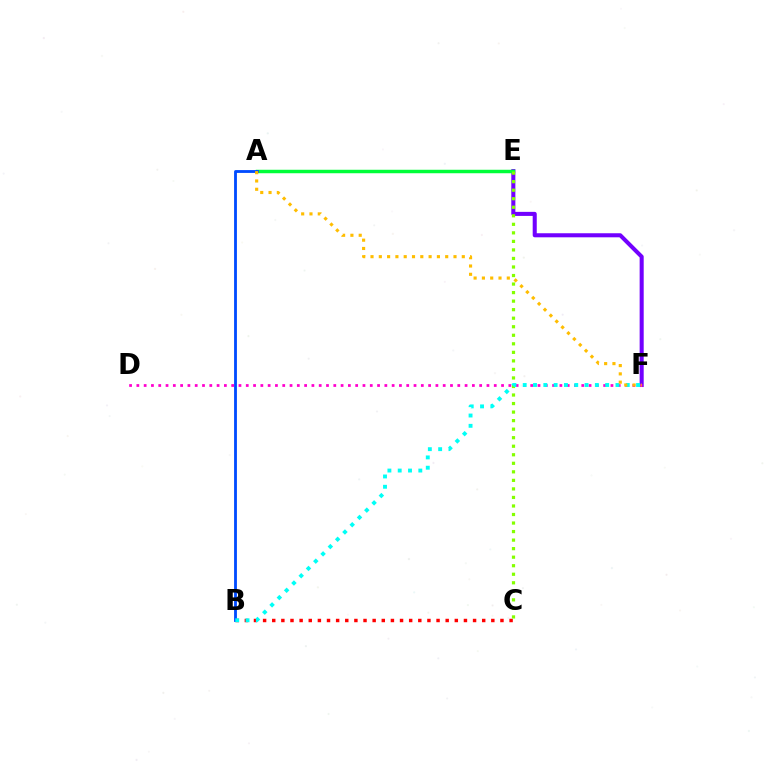{('E', 'F'): [{'color': '#7200ff', 'line_style': 'solid', 'thickness': 2.92}], ('B', 'C'): [{'color': '#ff0000', 'line_style': 'dotted', 'thickness': 2.48}], ('A', 'E'): [{'color': '#00ff39', 'line_style': 'solid', 'thickness': 2.5}], ('A', 'B'): [{'color': '#004bff', 'line_style': 'solid', 'thickness': 2.03}], ('D', 'F'): [{'color': '#ff00cf', 'line_style': 'dotted', 'thickness': 1.98}], ('C', 'E'): [{'color': '#84ff00', 'line_style': 'dotted', 'thickness': 2.32}], ('B', 'F'): [{'color': '#00fff6', 'line_style': 'dotted', 'thickness': 2.8}], ('A', 'F'): [{'color': '#ffbd00', 'line_style': 'dotted', 'thickness': 2.25}]}